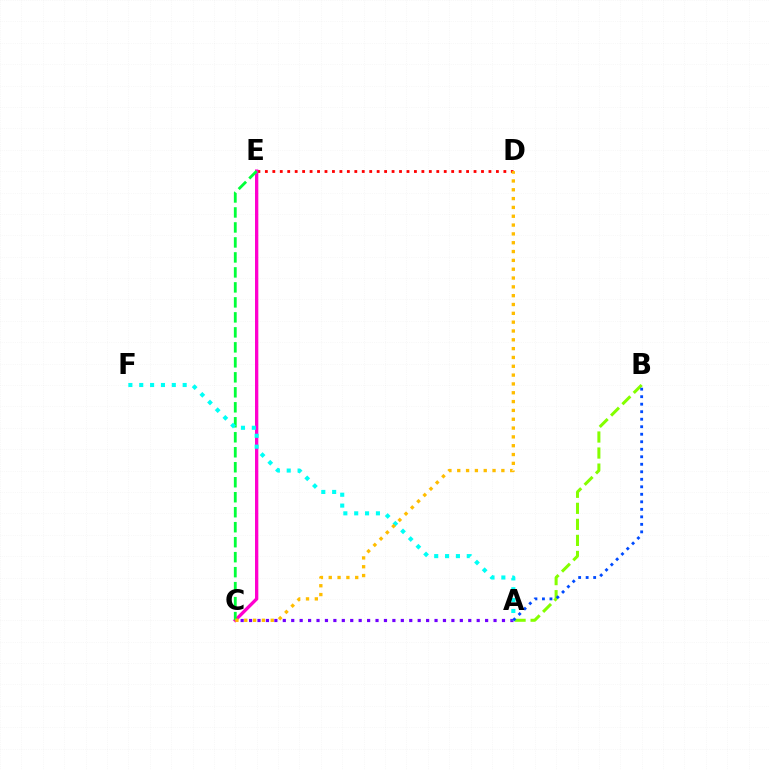{('D', 'E'): [{'color': '#ff0000', 'line_style': 'dotted', 'thickness': 2.02}], ('C', 'E'): [{'color': '#ff00cf', 'line_style': 'solid', 'thickness': 2.39}, {'color': '#00ff39', 'line_style': 'dashed', 'thickness': 2.04}], ('A', 'B'): [{'color': '#84ff00', 'line_style': 'dashed', 'thickness': 2.18}, {'color': '#004bff', 'line_style': 'dotted', 'thickness': 2.04}], ('A', 'C'): [{'color': '#7200ff', 'line_style': 'dotted', 'thickness': 2.29}], ('A', 'F'): [{'color': '#00fff6', 'line_style': 'dotted', 'thickness': 2.95}], ('C', 'D'): [{'color': '#ffbd00', 'line_style': 'dotted', 'thickness': 2.4}]}